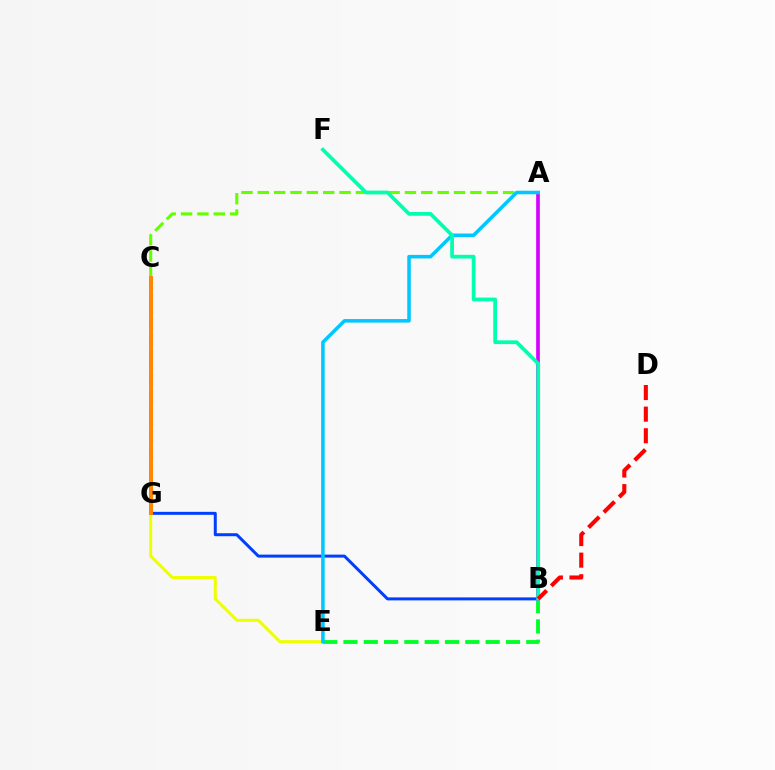{('E', 'G'): [{'color': '#eeff00', 'line_style': 'solid', 'thickness': 2.16}], ('B', 'E'): [{'color': '#00ff27', 'line_style': 'dashed', 'thickness': 2.76}], ('C', 'G'): [{'color': '#4f00ff', 'line_style': 'dotted', 'thickness': 2.19}, {'color': '#ff00a0', 'line_style': 'dashed', 'thickness': 2.56}, {'color': '#ff8800', 'line_style': 'solid', 'thickness': 2.84}], ('A', 'C'): [{'color': '#66ff00', 'line_style': 'dashed', 'thickness': 2.22}], ('B', 'G'): [{'color': '#003fff', 'line_style': 'solid', 'thickness': 2.16}], ('A', 'B'): [{'color': '#d600ff', 'line_style': 'solid', 'thickness': 2.65}], ('A', 'E'): [{'color': '#00c7ff', 'line_style': 'solid', 'thickness': 2.55}], ('B', 'F'): [{'color': '#00ffaf', 'line_style': 'solid', 'thickness': 2.69}], ('B', 'D'): [{'color': '#ff0000', 'line_style': 'dashed', 'thickness': 2.94}]}